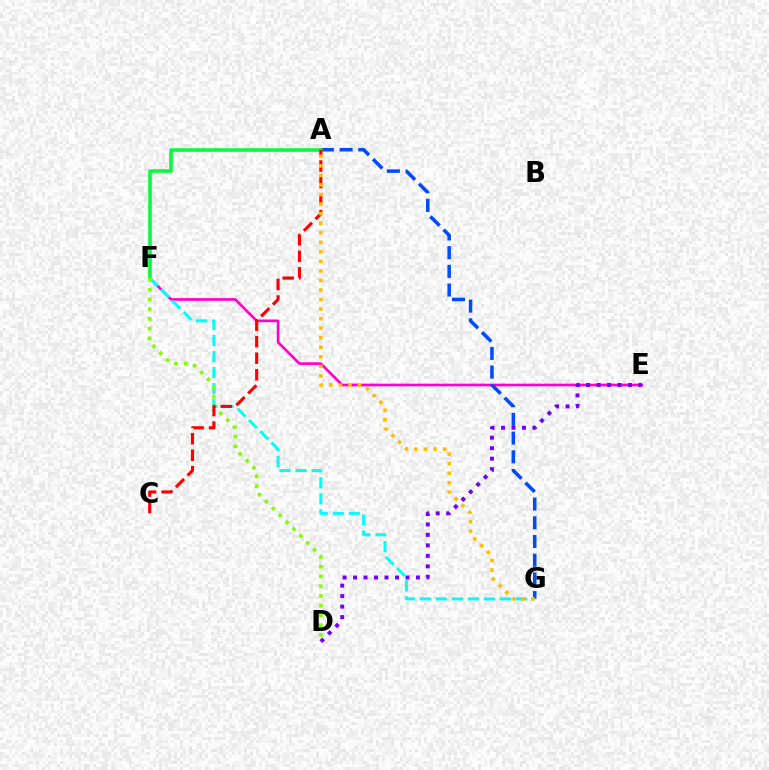{('E', 'F'): [{'color': '#ff00cf', 'line_style': 'solid', 'thickness': 1.91}], ('A', 'G'): [{'color': '#004bff', 'line_style': 'dashed', 'thickness': 2.54}, {'color': '#ffbd00', 'line_style': 'dotted', 'thickness': 2.59}], ('D', 'E'): [{'color': '#7200ff', 'line_style': 'dotted', 'thickness': 2.85}], ('A', 'F'): [{'color': '#00ff39', 'line_style': 'solid', 'thickness': 2.54}], ('F', 'G'): [{'color': '#00fff6', 'line_style': 'dashed', 'thickness': 2.17}], ('D', 'F'): [{'color': '#84ff00', 'line_style': 'dotted', 'thickness': 2.65}], ('A', 'C'): [{'color': '#ff0000', 'line_style': 'dashed', 'thickness': 2.24}]}